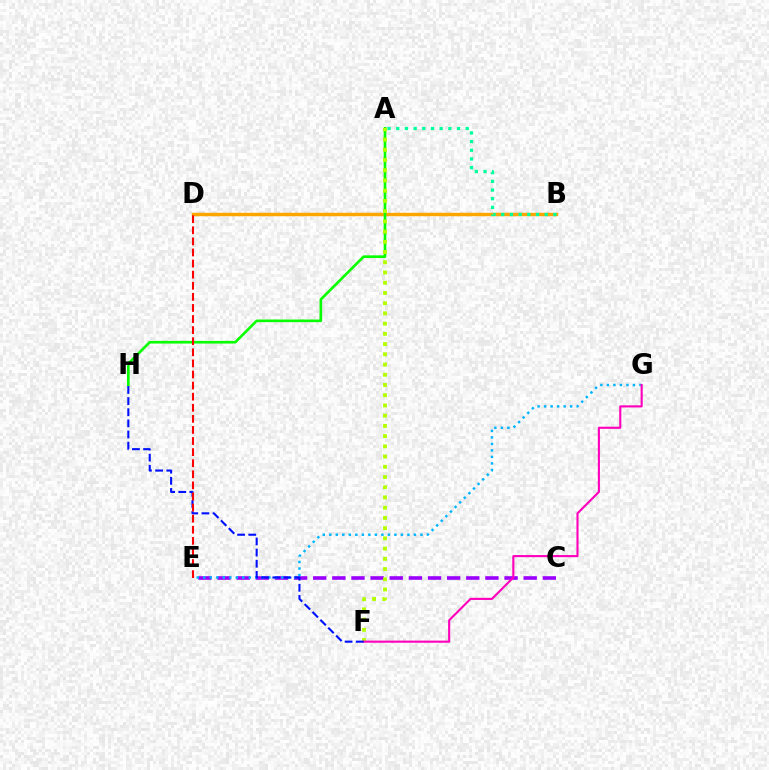{('C', 'E'): [{'color': '#9b00ff', 'line_style': 'dashed', 'thickness': 2.6}], ('B', 'D'): [{'color': '#ffa500', 'line_style': 'solid', 'thickness': 2.48}], ('A', 'H'): [{'color': '#08ff00', 'line_style': 'solid', 'thickness': 1.91}], ('A', 'B'): [{'color': '#00ff9d', 'line_style': 'dotted', 'thickness': 2.36}], ('E', 'G'): [{'color': '#00b5ff', 'line_style': 'dotted', 'thickness': 1.77}], ('A', 'F'): [{'color': '#b3ff00', 'line_style': 'dotted', 'thickness': 2.78}], ('F', 'G'): [{'color': '#ff00bd', 'line_style': 'solid', 'thickness': 1.53}], ('F', 'H'): [{'color': '#0010ff', 'line_style': 'dashed', 'thickness': 1.51}], ('D', 'E'): [{'color': '#ff0000', 'line_style': 'dashed', 'thickness': 1.51}]}